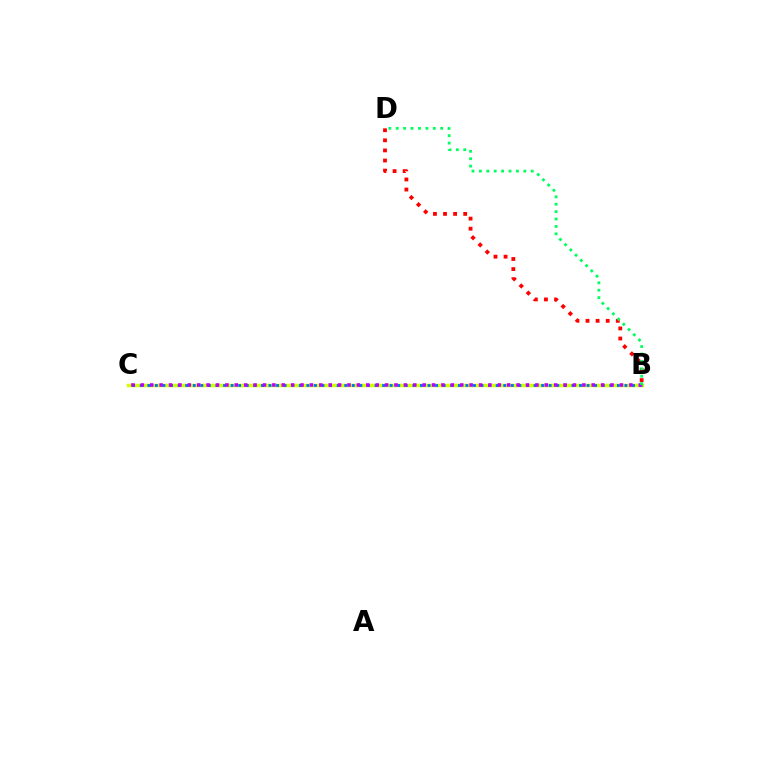{('B', 'C'): [{'color': '#d1ff00', 'line_style': 'solid', 'thickness': 2.51}, {'color': '#0074ff', 'line_style': 'dotted', 'thickness': 2.06}, {'color': '#b900ff', 'line_style': 'dotted', 'thickness': 2.55}], ('B', 'D'): [{'color': '#ff0000', 'line_style': 'dotted', 'thickness': 2.74}, {'color': '#00ff5c', 'line_style': 'dotted', 'thickness': 2.01}]}